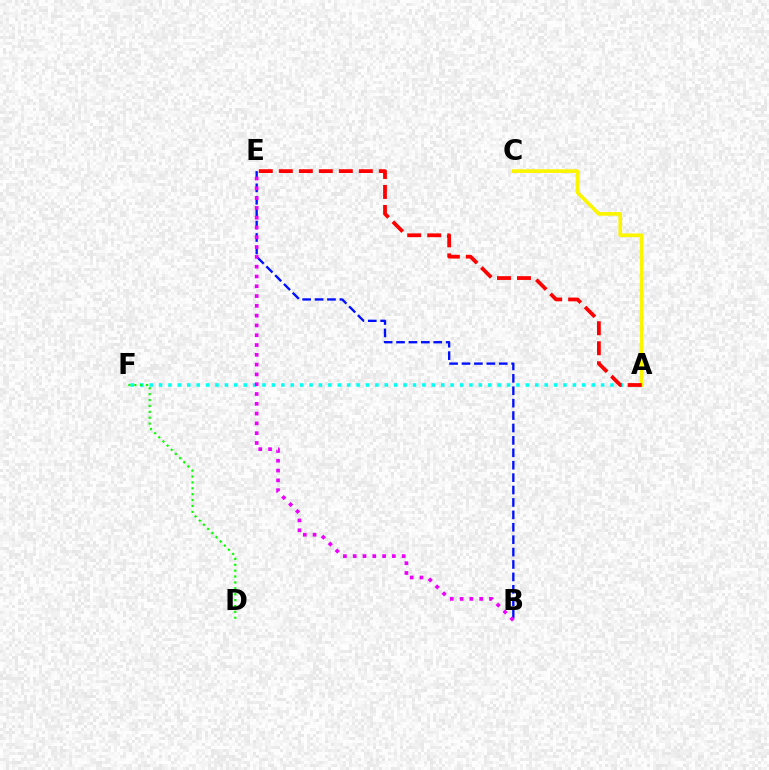{('A', 'C'): [{'color': '#fcf500', 'line_style': 'solid', 'thickness': 2.63}], ('A', 'F'): [{'color': '#00fff6', 'line_style': 'dotted', 'thickness': 2.56}], ('A', 'E'): [{'color': '#ff0000', 'line_style': 'dashed', 'thickness': 2.72}], ('D', 'F'): [{'color': '#08ff00', 'line_style': 'dotted', 'thickness': 1.6}], ('B', 'E'): [{'color': '#0010ff', 'line_style': 'dashed', 'thickness': 1.69}, {'color': '#ee00ff', 'line_style': 'dotted', 'thickness': 2.66}]}